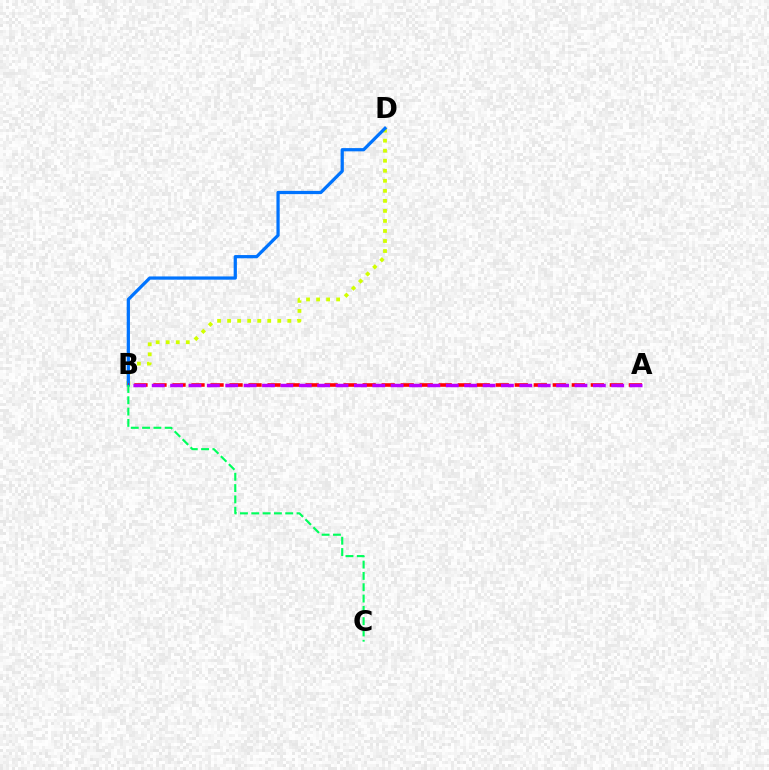{('B', 'D'): [{'color': '#d1ff00', 'line_style': 'dotted', 'thickness': 2.73}, {'color': '#0074ff', 'line_style': 'solid', 'thickness': 2.33}], ('A', 'B'): [{'color': '#ff0000', 'line_style': 'dashed', 'thickness': 2.58}, {'color': '#b900ff', 'line_style': 'dashed', 'thickness': 2.5}], ('B', 'C'): [{'color': '#00ff5c', 'line_style': 'dashed', 'thickness': 1.54}]}